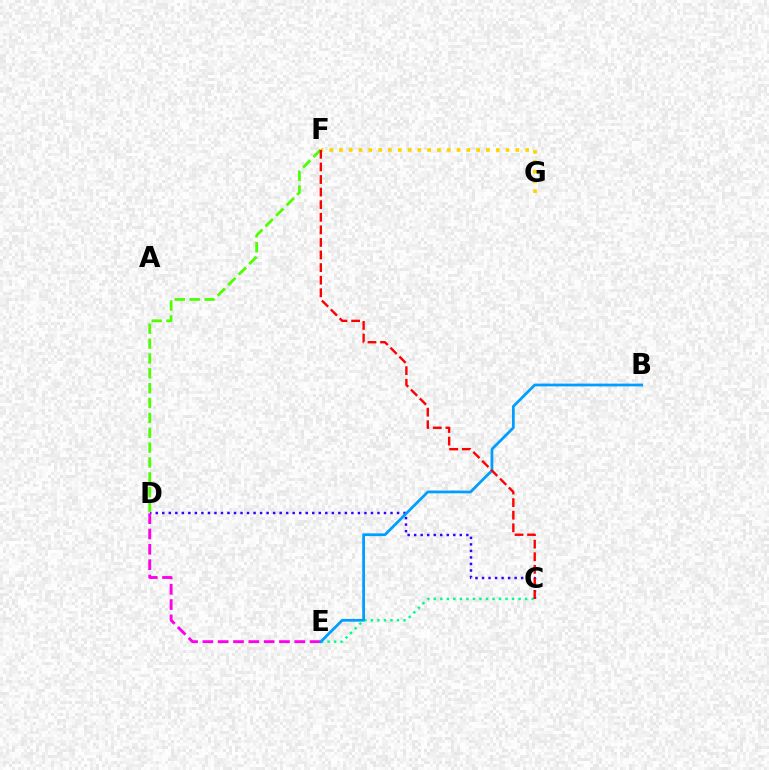{('C', 'D'): [{'color': '#3700ff', 'line_style': 'dotted', 'thickness': 1.77}], ('D', 'E'): [{'color': '#ff00ed', 'line_style': 'dashed', 'thickness': 2.08}], ('F', 'G'): [{'color': '#ffd500', 'line_style': 'dotted', 'thickness': 2.66}], ('C', 'E'): [{'color': '#00ff86', 'line_style': 'dotted', 'thickness': 1.77}], ('D', 'F'): [{'color': '#4fff00', 'line_style': 'dashed', 'thickness': 2.02}], ('B', 'E'): [{'color': '#009eff', 'line_style': 'solid', 'thickness': 1.99}], ('C', 'F'): [{'color': '#ff0000', 'line_style': 'dashed', 'thickness': 1.71}]}